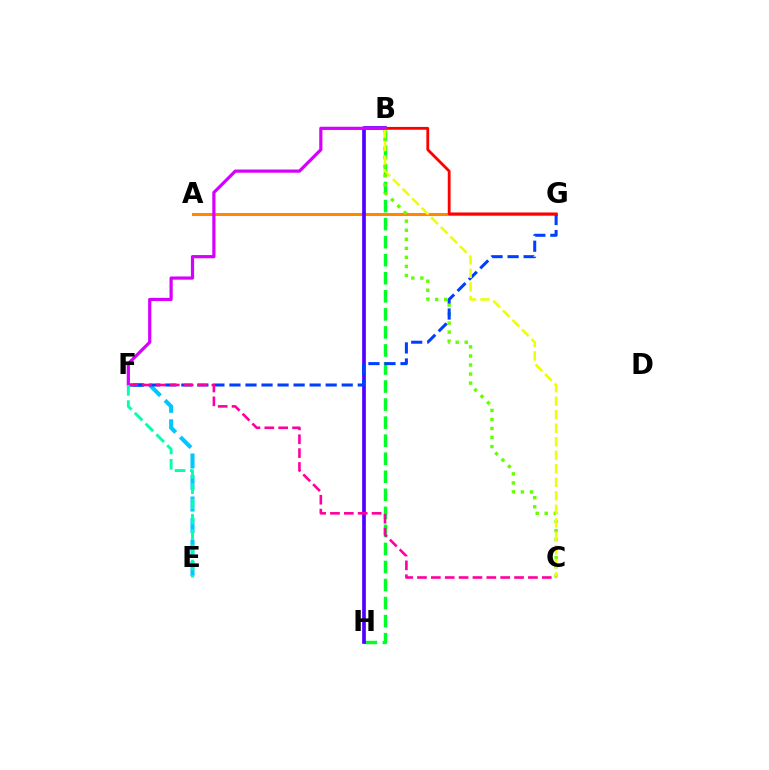{('E', 'F'): [{'color': '#00c7ff', 'line_style': 'dashed', 'thickness': 2.92}, {'color': '#00ffaf', 'line_style': 'dashed', 'thickness': 2.07}], ('A', 'G'): [{'color': '#ff8800', 'line_style': 'solid', 'thickness': 2.19}], ('B', 'H'): [{'color': '#00ff27', 'line_style': 'dashed', 'thickness': 2.45}, {'color': '#4f00ff', 'line_style': 'solid', 'thickness': 2.65}], ('B', 'C'): [{'color': '#66ff00', 'line_style': 'dotted', 'thickness': 2.46}, {'color': '#eeff00', 'line_style': 'dashed', 'thickness': 1.84}], ('F', 'G'): [{'color': '#003fff', 'line_style': 'dashed', 'thickness': 2.18}], ('B', 'G'): [{'color': '#ff0000', 'line_style': 'solid', 'thickness': 2.03}], ('C', 'F'): [{'color': '#ff00a0', 'line_style': 'dashed', 'thickness': 1.88}], ('B', 'F'): [{'color': '#d600ff', 'line_style': 'solid', 'thickness': 2.3}]}